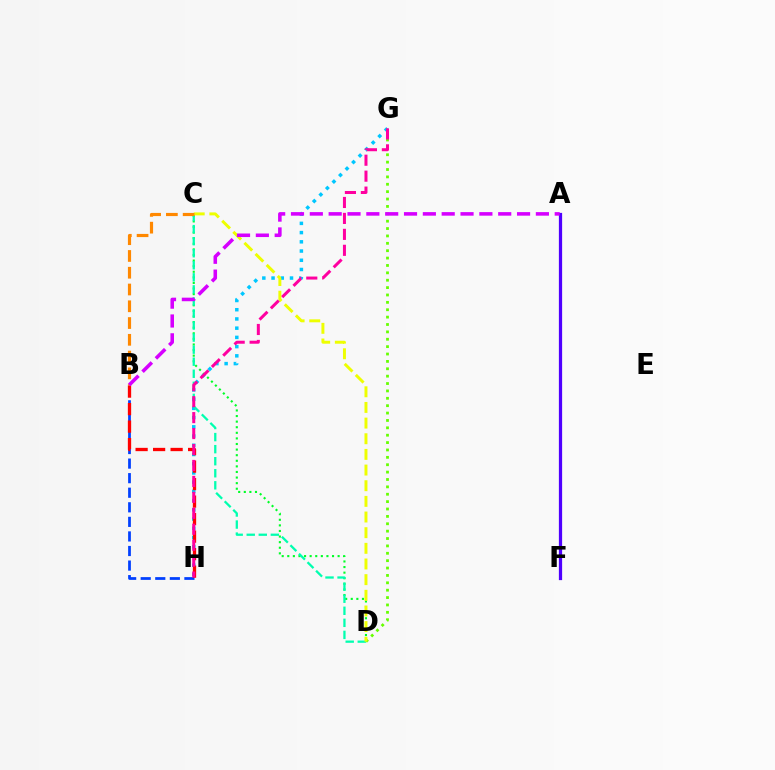{('A', 'F'): [{'color': '#4f00ff', 'line_style': 'solid', 'thickness': 2.34}], ('D', 'G'): [{'color': '#66ff00', 'line_style': 'dotted', 'thickness': 2.01}], ('B', 'H'): [{'color': '#003fff', 'line_style': 'dashed', 'thickness': 1.98}, {'color': '#ff0000', 'line_style': 'dashed', 'thickness': 2.38}], ('G', 'H'): [{'color': '#00c7ff', 'line_style': 'dotted', 'thickness': 2.51}, {'color': '#ff00a0', 'line_style': 'dashed', 'thickness': 2.17}], ('C', 'D'): [{'color': '#00ff27', 'line_style': 'dotted', 'thickness': 1.52}, {'color': '#00ffaf', 'line_style': 'dashed', 'thickness': 1.64}, {'color': '#eeff00', 'line_style': 'dashed', 'thickness': 2.13}], ('B', 'C'): [{'color': '#ff8800', 'line_style': 'dashed', 'thickness': 2.28}], ('A', 'B'): [{'color': '#d600ff', 'line_style': 'dashed', 'thickness': 2.56}]}